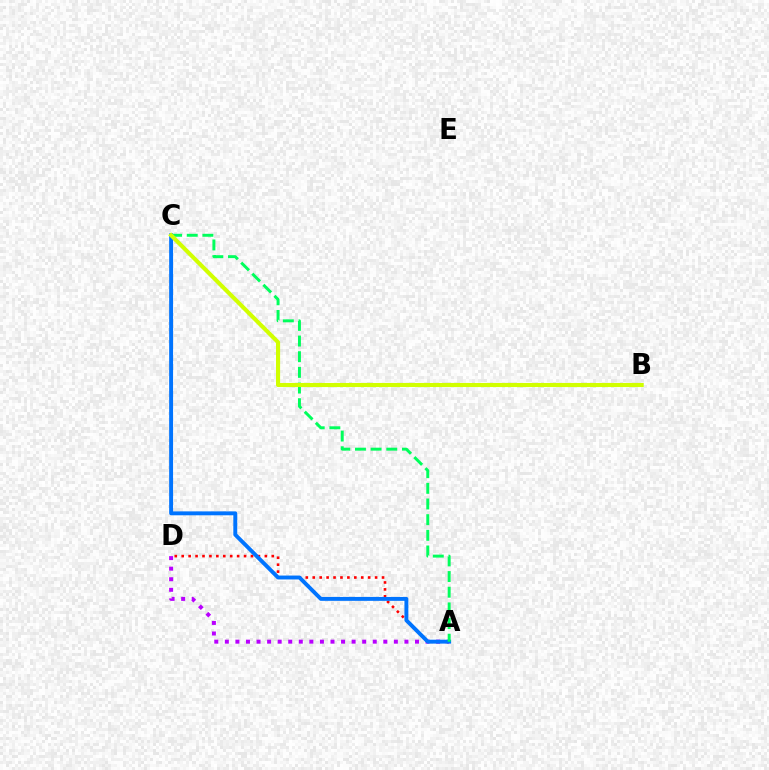{('A', 'D'): [{'color': '#ff0000', 'line_style': 'dotted', 'thickness': 1.88}, {'color': '#b900ff', 'line_style': 'dotted', 'thickness': 2.87}], ('A', 'C'): [{'color': '#0074ff', 'line_style': 'solid', 'thickness': 2.81}, {'color': '#00ff5c', 'line_style': 'dashed', 'thickness': 2.13}], ('B', 'C'): [{'color': '#d1ff00', 'line_style': 'solid', 'thickness': 2.95}]}